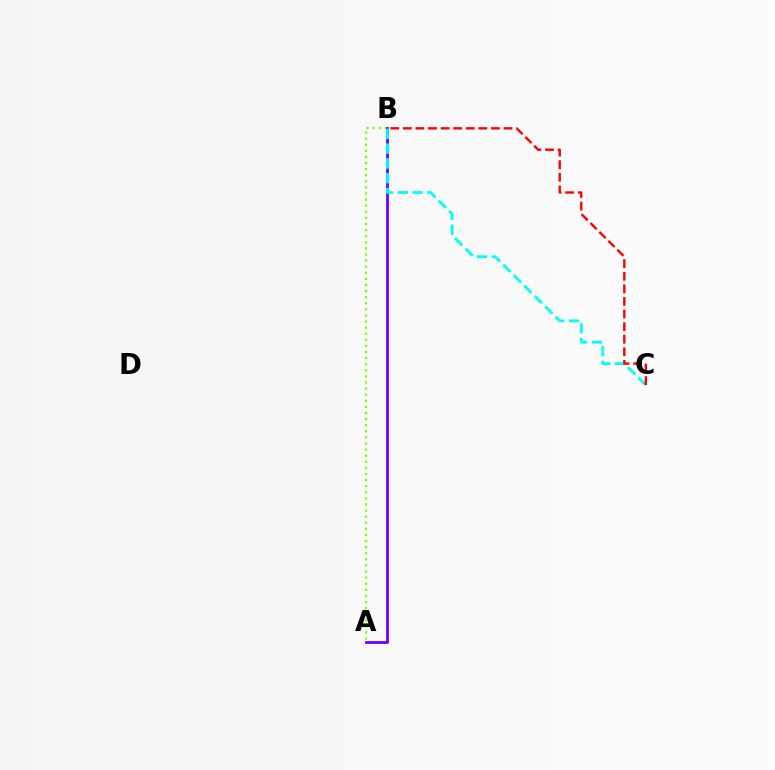{('A', 'B'): [{'color': '#84ff00', 'line_style': 'dotted', 'thickness': 1.66}, {'color': '#7200ff', 'line_style': 'solid', 'thickness': 2.02}], ('B', 'C'): [{'color': '#00fff6', 'line_style': 'dashed', 'thickness': 2.01}, {'color': '#ff0000', 'line_style': 'dashed', 'thickness': 1.71}]}